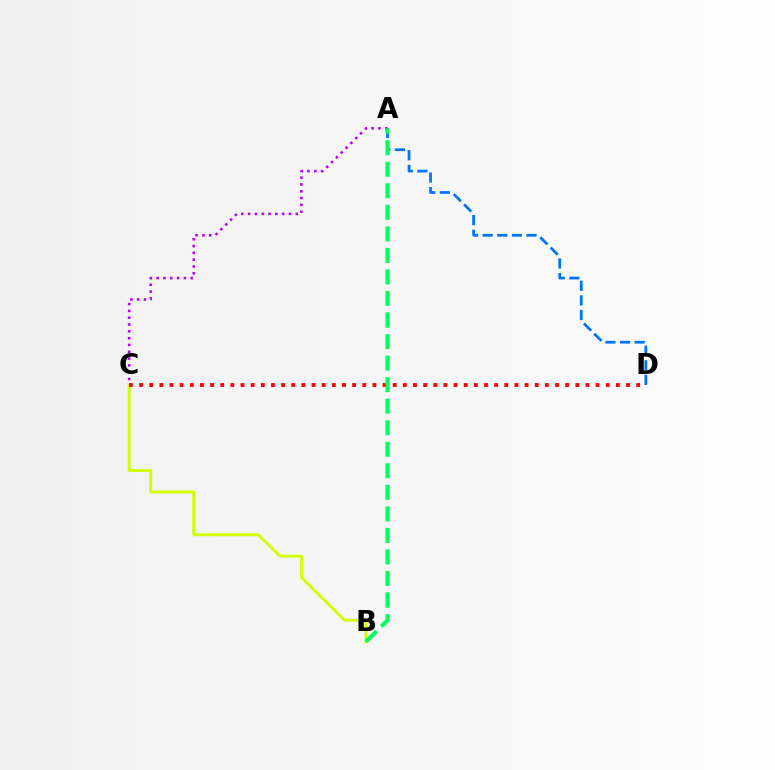{('A', 'C'): [{'color': '#b900ff', 'line_style': 'dotted', 'thickness': 1.85}], ('B', 'C'): [{'color': '#d1ff00', 'line_style': 'solid', 'thickness': 2.09}], ('C', 'D'): [{'color': '#ff0000', 'line_style': 'dotted', 'thickness': 2.76}], ('A', 'D'): [{'color': '#0074ff', 'line_style': 'dashed', 'thickness': 1.99}], ('A', 'B'): [{'color': '#00ff5c', 'line_style': 'dashed', 'thickness': 2.93}]}